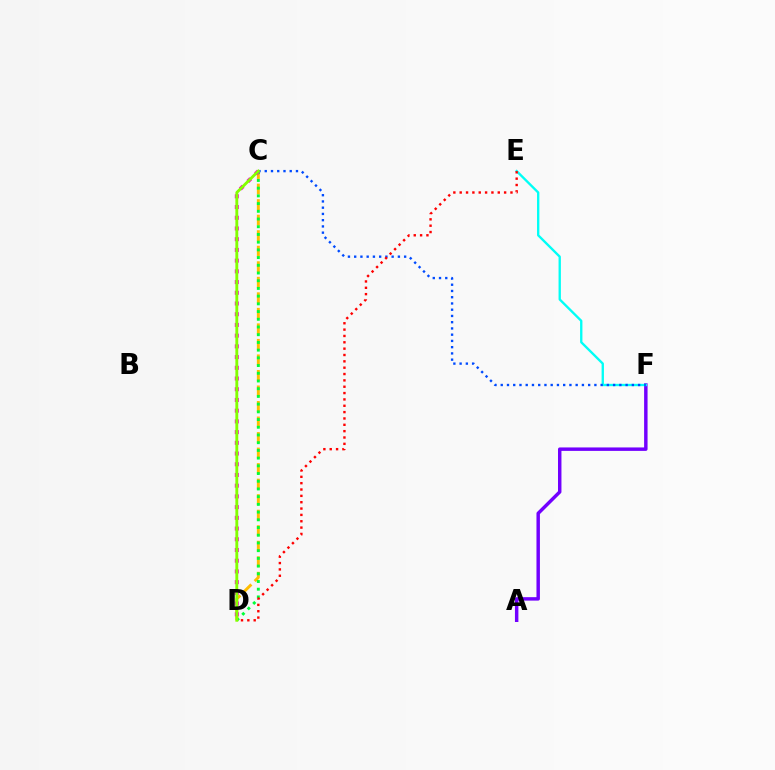{('C', 'D'): [{'color': '#ffbd00', 'line_style': 'dashed', 'thickness': 2.11}, {'color': '#00ff39', 'line_style': 'dotted', 'thickness': 2.1}, {'color': '#ff00cf', 'line_style': 'dotted', 'thickness': 2.91}, {'color': '#84ff00', 'line_style': 'solid', 'thickness': 2.06}], ('A', 'F'): [{'color': '#7200ff', 'line_style': 'solid', 'thickness': 2.48}], ('E', 'F'): [{'color': '#00fff6', 'line_style': 'solid', 'thickness': 1.69}], ('C', 'F'): [{'color': '#004bff', 'line_style': 'dotted', 'thickness': 1.7}], ('D', 'E'): [{'color': '#ff0000', 'line_style': 'dotted', 'thickness': 1.72}]}